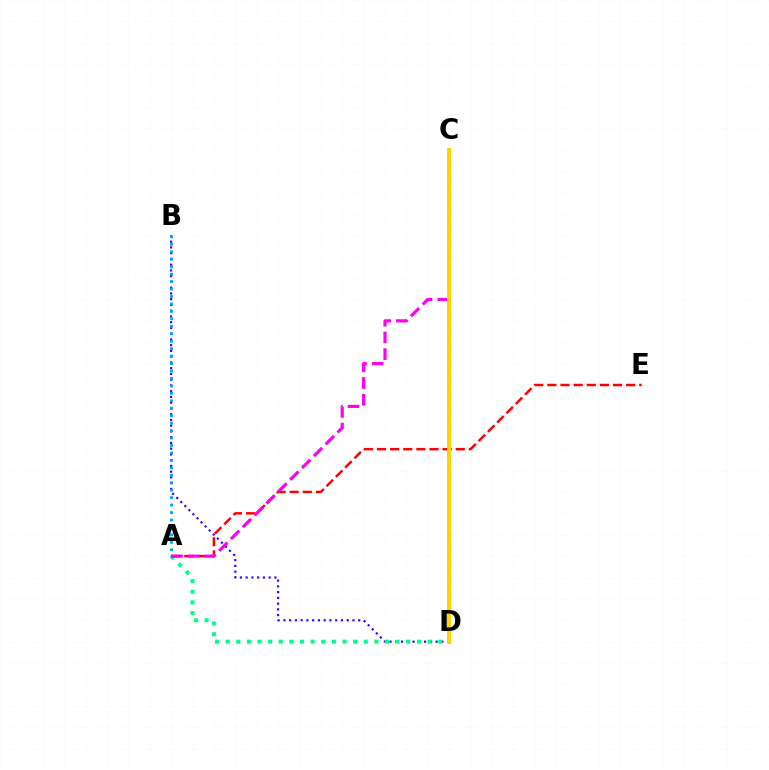{('B', 'D'): [{'color': '#3700ff', 'line_style': 'dotted', 'thickness': 1.56}], ('A', 'D'): [{'color': '#00ff86', 'line_style': 'dotted', 'thickness': 2.89}], ('A', 'E'): [{'color': '#ff0000', 'line_style': 'dashed', 'thickness': 1.78}], ('A', 'B'): [{'color': '#009eff', 'line_style': 'dotted', 'thickness': 2.02}], ('C', 'D'): [{'color': '#4fff00', 'line_style': 'dashed', 'thickness': 2.26}, {'color': '#ffd500', 'line_style': 'solid', 'thickness': 2.9}], ('A', 'C'): [{'color': '#ff00ed', 'line_style': 'dashed', 'thickness': 2.27}]}